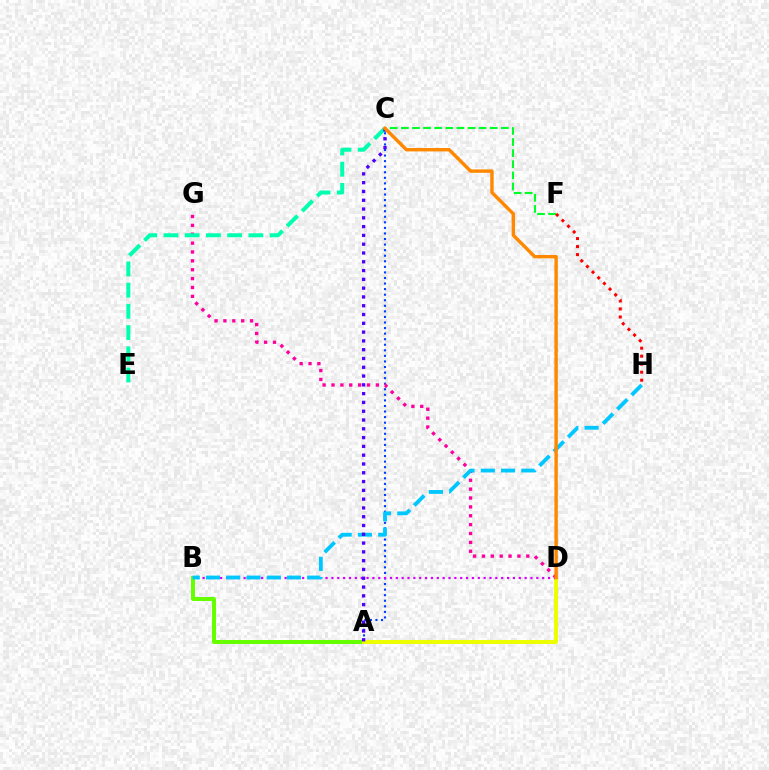{('C', 'F'): [{'color': '#00ff27', 'line_style': 'dashed', 'thickness': 1.51}], ('F', 'H'): [{'color': '#ff0000', 'line_style': 'dotted', 'thickness': 2.18}], ('A', 'B'): [{'color': '#66ff00', 'line_style': 'solid', 'thickness': 2.88}], ('A', 'C'): [{'color': '#003fff', 'line_style': 'dotted', 'thickness': 1.51}, {'color': '#4f00ff', 'line_style': 'dotted', 'thickness': 2.39}], ('A', 'D'): [{'color': '#eeff00', 'line_style': 'solid', 'thickness': 2.85}], ('D', 'G'): [{'color': '#ff00a0', 'line_style': 'dotted', 'thickness': 2.41}], ('C', 'E'): [{'color': '#00ffaf', 'line_style': 'dashed', 'thickness': 2.88}], ('B', 'D'): [{'color': '#d600ff', 'line_style': 'dotted', 'thickness': 1.59}], ('B', 'H'): [{'color': '#00c7ff', 'line_style': 'dashed', 'thickness': 2.75}], ('C', 'D'): [{'color': '#ff8800', 'line_style': 'solid', 'thickness': 2.46}]}